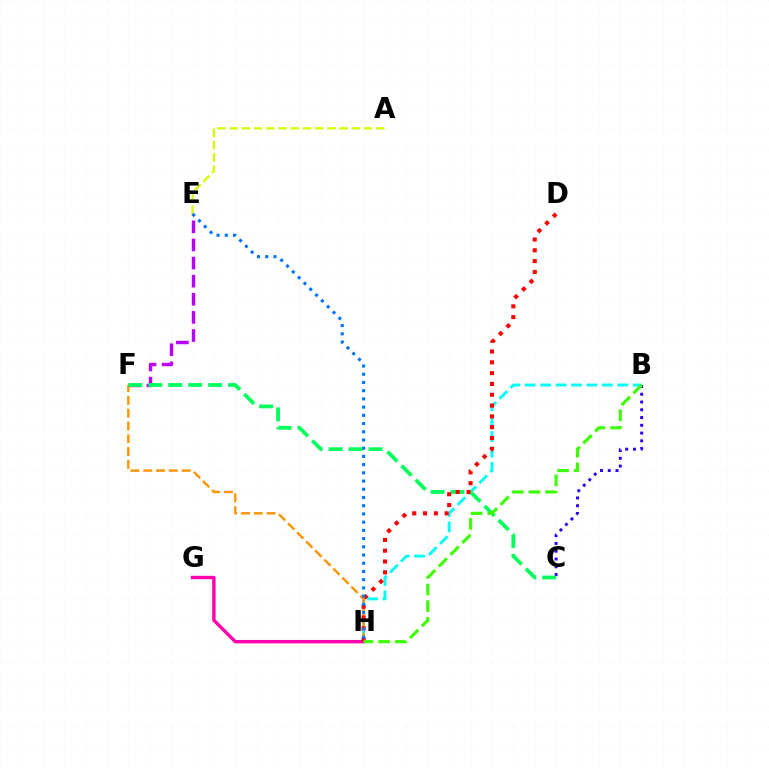{('E', 'F'): [{'color': '#b900ff', 'line_style': 'dashed', 'thickness': 2.46}], ('B', 'H'): [{'color': '#00fff6', 'line_style': 'dashed', 'thickness': 2.1}, {'color': '#3dff00', 'line_style': 'dashed', 'thickness': 2.26}], ('F', 'H'): [{'color': '#ff9400', 'line_style': 'dashed', 'thickness': 1.74}], ('B', 'C'): [{'color': '#2500ff', 'line_style': 'dotted', 'thickness': 2.11}], ('A', 'E'): [{'color': '#d1ff00', 'line_style': 'dashed', 'thickness': 1.66}], ('G', 'H'): [{'color': '#ff00ac', 'line_style': 'solid', 'thickness': 2.46}], ('C', 'F'): [{'color': '#00ff5c', 'line_style': 'dashed', 'thickness': 2.71}], ('D', 'H'): [{'color': '#ff0000', 'line_style': 'dotted', 'thickness': 2.94}], ('E', 'H'): [{'color': '#0074ff', 'line_style': 'dotted', 'thickness': 2.23}]}